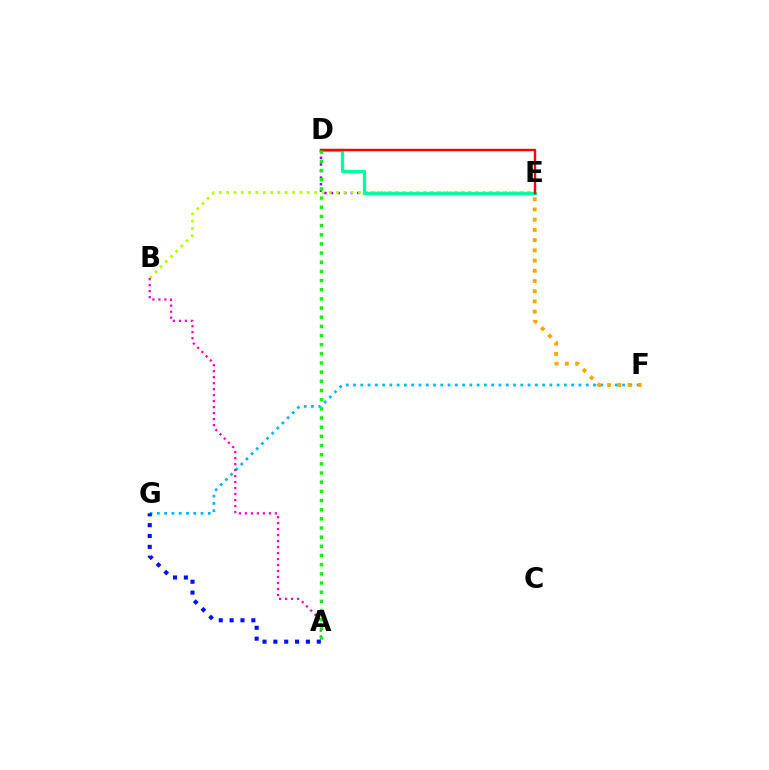{('D', 'E'): [{'color': '#9b00ff', 'line_style': 'dotted', 'thickness': 1.79}, {'color': '#00ff9d', 'line_style': 'solid', 'thickness': 2.37}, {'color': '#ff0000', 'line_style': 'solid', 'thickness': 1.73}], ('B', 'E'): [{'color': '#b3ff00', 'line_style': 'dotted', 'thickness': 1.99}], ('F', 'G'): [{'color': '#00b5ff', 'line_style': 'dotted', 'thickness': 1.98}], ('E', 'F'): [{'color': '#ffa500', 'line_style': 'dotted', 'thickness': 2.78}], ('A', 'B'): [{'color': '#ff00bd', 'line_style': 'dotted', 'thickness': 1.63}], ('A', 'D'): [{'color': '#08ff00', 'line_style': 'dotted', 'thickness': 2.49}], ('A', 'G'): [{'color': '#0010ff', 'line_style': 'dotted', 'thickness': 2.95}]}